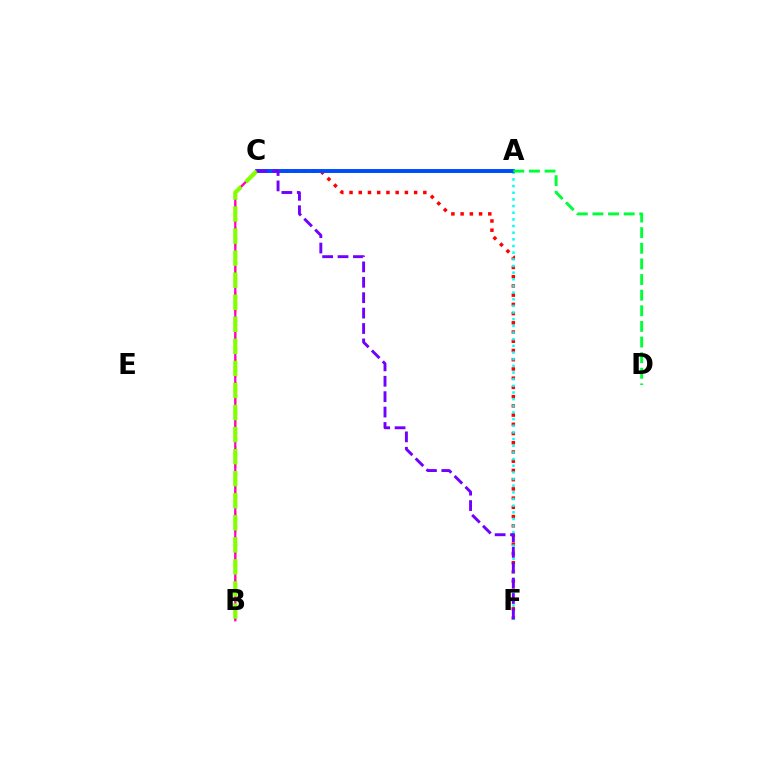{('C', 'F'): [{'color': '#ff0000', 'line_style': 'dotted', 'thickness': 2.51}, {'color': '#7200ff', 'line_style': 'dashed', 'thickness': 2.09}], ('A', 'F'): [{'color': '#00fff6', 'line_style': 'dotted', 'thickness': 1.81}], ('B', 'C'): [{'color': '#ffbd00', 'line_style': 'dashed', 'thickness': 1.75}, {'color': '#ff00cf', 'line_style': 'solid', 'thickness': 1.59}, {'color': '#84ff00', 'line_style': 'dashed', 'thickness': 3.0}], ('A', 'C'): [{'color': '#004bff', 'line_style': 'solid', 'thickness': 2.83}], ('A', 'D'): [{'color': '#00ff39', 'line_style': 'dashed', 'thickness': 2.12}]}